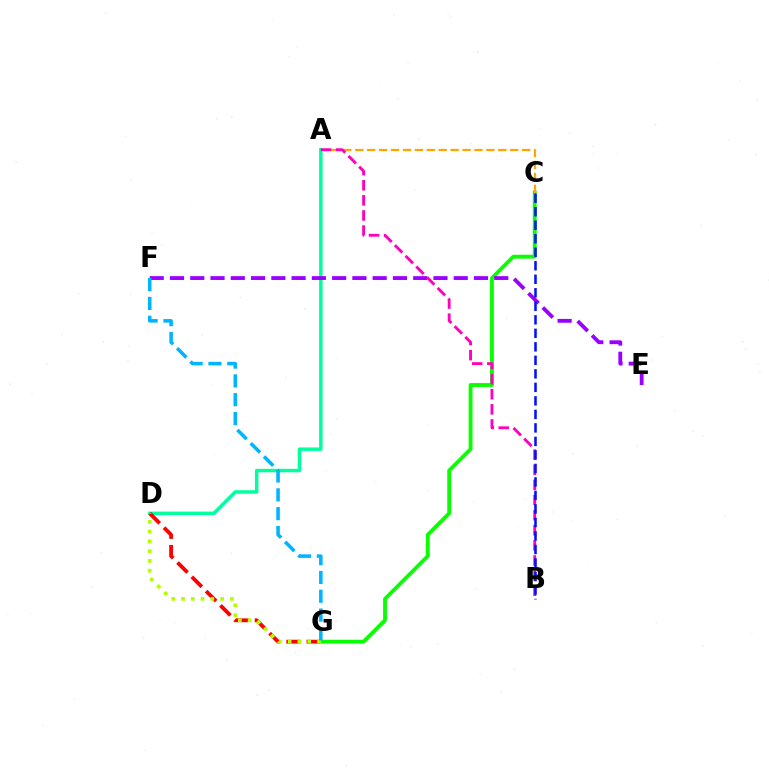{('A', 'D'): [{'color': '#00ff9d', 'line_style': 'solid', 'thickness': 2.5}], ('D', 'G'): [{'color': '#ff0000', 'line_style': 'dashed', 'thickness': 2.75}, {'color': '#b3ff00', 'line_style': 'dotted', 'thickness': 2.66}], ('C', 'G'): [{'color': '#08ff00', 'line_style': 'solid', 'thickness': 2.76}], ('A', 'C'): [{'color': '#ffa500', 'line_style': 'dashed', 'thickness': 1.62}], ('E', 'F'): [{'color': '#9b00ff', 'line_style': 'dashed', 'thickness': 2.75}], ('A', 'B'): [{'color': '#ff00bd', 'line_style': 'dashed', 'thickness': 2.05}], ('F', 'G'): [{'color': '#00b5ff', 'line_style': 'dashed', 'thickness': 2.56}], ('B', 'C'): [{'color': '#0010ff', 'line_style': 'dashed', 'thickness': 1.84}]}